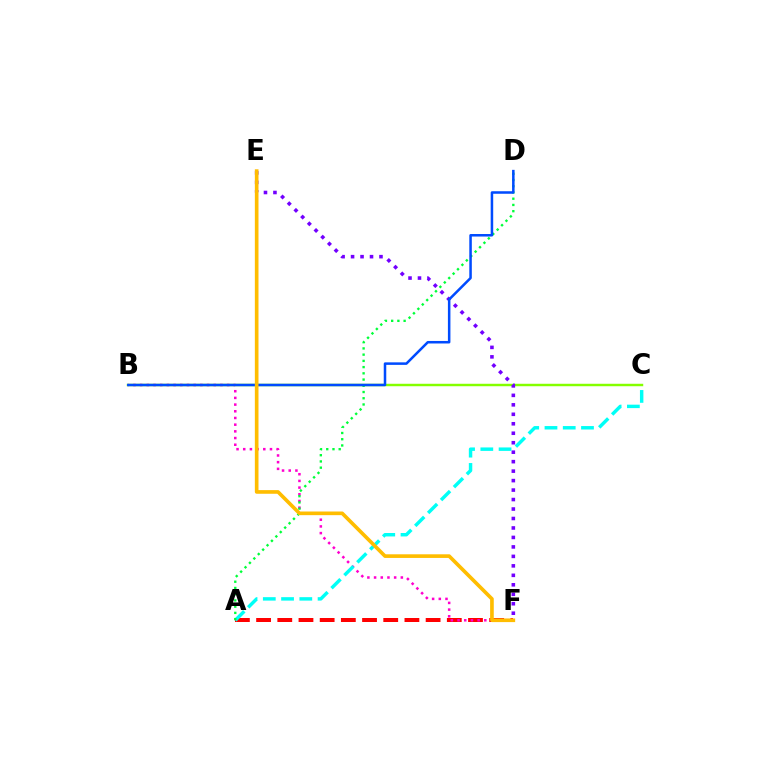{('A', 'F'): [{'color': '#ff0000', 'line_style': 'dashed', 'thickness': 2.88}], ('B', 'C'): [{'color': '#84ff00', 'line_style': 'solid', 'thickness': 1.77}], ('B', 'F'): [{'color': '#ff00cf', 'line_style': 'dotted', 'thickness': 1.82}], ('E', 'F'): [{'color': '#7200ff', 'line_style': 'dotted', 'thickness': 2.57}, {'color': '#ffbd00', 'line_style': 'solid', 'thickness': 2.63}], ('A', 'C'): [{'color': '#00fff6', 'line_style': 'dashed', 'thickness': 2.48}], ('A', 'D'): [{'color': '#00ff39', 'line_style': 'dotted', 'thickness': 1.69}], ('B', 'D'): [{'color': '#004bff', 'line_style': 'solid', 'thickness': 1.81}]}